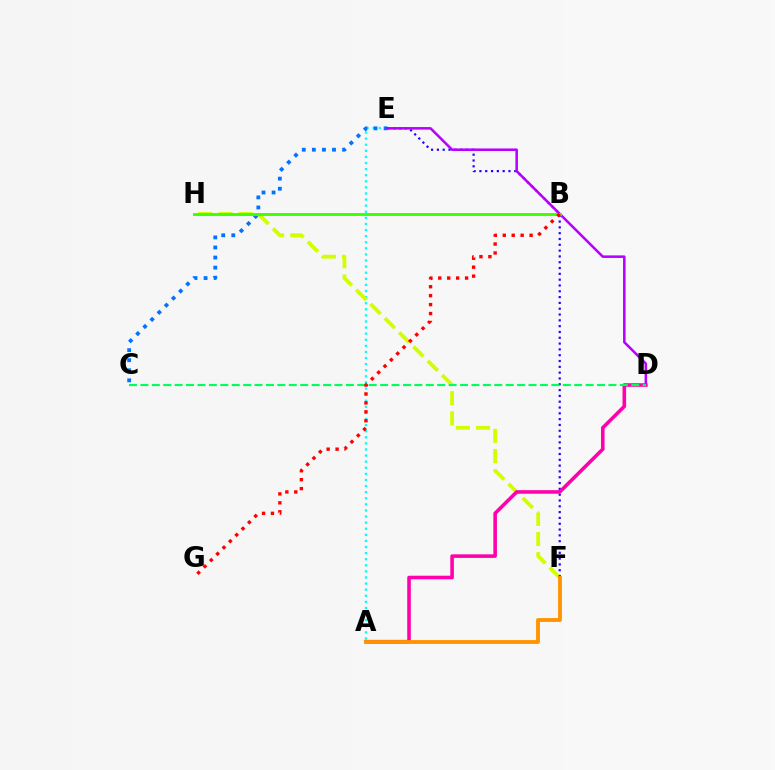{('A', 'E'): [{'color': '#00fff6', 'line_style': 'dotted', 'thickness': 1.66}], ('C', 'E'): [{'color': '#0074ff', 'line_style': 'dotted', 'thickness': 2.74}], ('F', 'H'): [{'color': '#d1ff00', 'line_style': 'dashed', 'thickness': 2.74}], ('E', 'F'): [{'color': '#2500ff', 'line_style': 'dotted', 'thickness': 1.58}], ('D', 'E'): [{'color': '#b900ff', 'line_style': 'solid', 'thickness': 1.83}], ('A', 'D'): [{'color': '#ff00ac', 'line_style': 'solid', 'thickness': 2.58}], ('A', 'F'): [{'color': '#ff9400', 'line_style': 'solid', 'thickness': 2.77}], ('C', 'D'): [{'color': '#00ff5c', 'line_style': 'dashed', 'thickness': 1.55}], ('B', 'H'): [{'color': '#3dff00', 'line_style': 'solid', 'thickness': 2.08}], ('B', 'G'): [{'color': '#ff0000', 'line_style': 'dotted', 'thickness': 2.43}]}